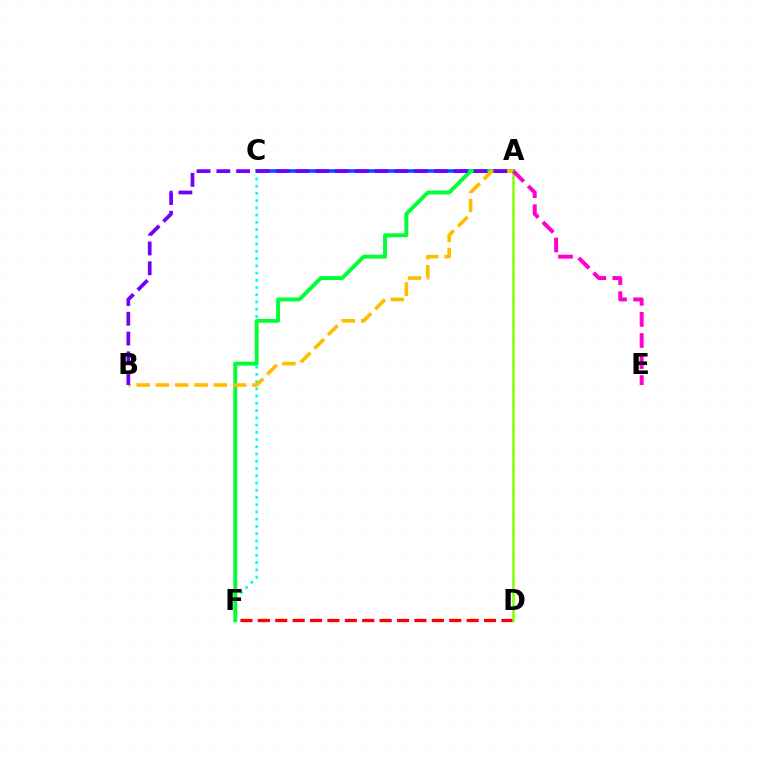{('A', 'C'): [{'color': '#004bff', 'line_style': 'solid', 'thickness': 2.52}], ('C', 'F'): [{'color': '#00fff6', 'line_style': 'dotted', 'thickness': 1.97}], ('A', 'F'): [{'color': '#00ff39', 'line_style': 'solid', 'thickness': 2.81}], ('A', 'B'): [{'color': '#ffbd00', 'line_style': 'dashed', 'thickness': 2.62}, {'color': '#7200ff', 'line_style': 'dashed', 'thickness': 2.69}], ('D', 'F'): [{'color': '#ff0000', 'line_style': 'dashed', 'thickness': 2.36}], ('A', 'D'): [{'color': '#84ff00', 'line_style': 'solid', 'thickness': 1.81}], ('A', 'E'): [{'color': '#ff00cf', 'line_style': 'dashed', 'thickness': 2.86}]}